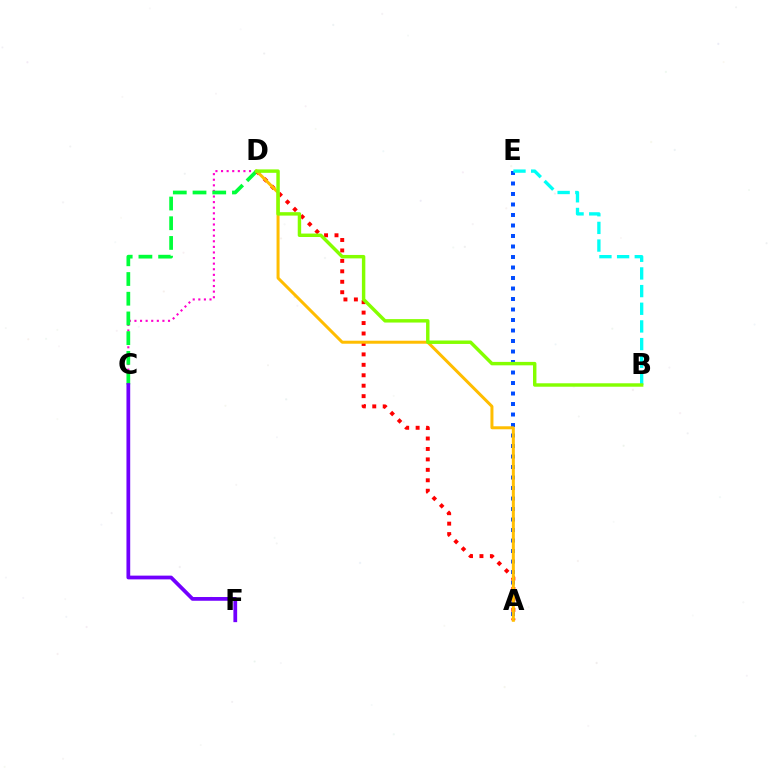{('A', 'E'): [{'color': '#004bff', 'line_style': 'dotted', 'thickness': 2.85}], ('C', 'D'): [{'color': '#ff00cf', 'line_style': 'dotted', 'thickness': 1.52}, {'color': '#00ff39', 'line_style': 'dashed', 'thickness': 2.68}], ('A', 'D'): [{'color': '#ff0000', 'line_style': 'dotted', 'thickness': 2.84}, {'color': '#ffbd00', 'line_style': 'solid', 'thickness': 2.16}], ('C', 'F'): [{'color': '#7200ff', 'line_style': 'solid', 'thickness': 2.7}], ('B', 'E'): [{'color': '#00fff6', 'line_style': 'dashed', 'thickness': 2.4}], ('B', 'D'): [{'color': '#84ff00', 'line_style': 'solid', 'thickness': 2.47}]}